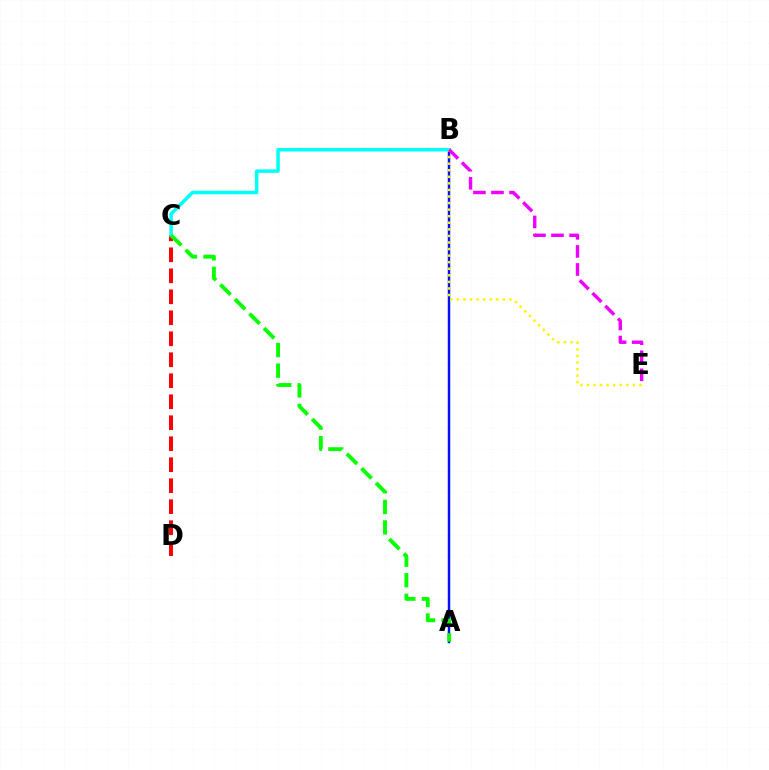{('A', 'B'): [{'color': '#0010ff', 'line_style': 'solid', 'thickness': 1.77}], ('C', 'D'): [{'color': '#ff0000', 'line_style': 'dashed', 'thickness': 2.85}], ('B', 'C'): [{'color': '#00fff6', 'line_style': 'solid', 'thickness': 2.5}], ('B', 'E'): [{'color': '#fcf500', 'line_style': 'dotted', 'thickness': 1.78}, {'color': '#ee00ff', 'line_style': 'dashed', 'thickness': 2.45}], ('A', 'C'): [{'color': '#08ff00', 'line_style': 'dashed', 'thickness': 2.79}]}